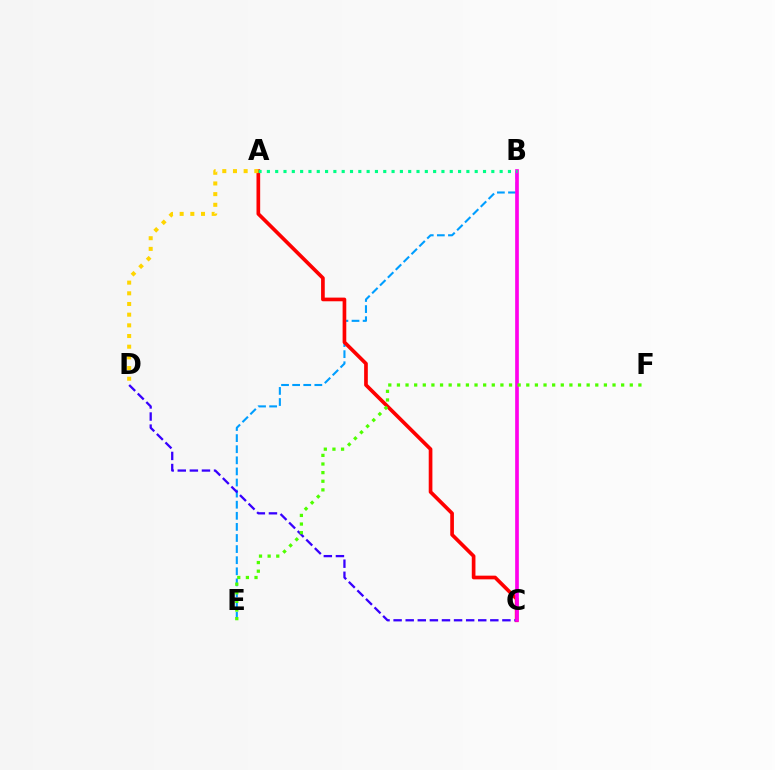{('B', 'E'): [{'color': '#009eff', 'line_style': 'dashed', 'thickness': 1.51}], ('A', 'C'): [{'color': '#ff0000', 'line_style': 'solid', 'thickness': 2.65}], ('C', 'D'): [{'color': '#3700ff', 'line_style': 'dashed', 'thickness': 1.64}], ('B', 'C'): [{'color': '#ff00ed', 'line_style': 'solid', 'thickness': 2.65}], ('E', 'F'): [{'color': '#4fff00', 'line_style': 'dotted', 'thickness': 2.34}], ('A', 'B'): [{'color': '#00ff86', 'line_style': 'dotted', 'thickness': 2.26}], ('A', 'D'): [{'color': '#ffd500', 'line_style': 'dotted', 'thickness': 2.9}]}